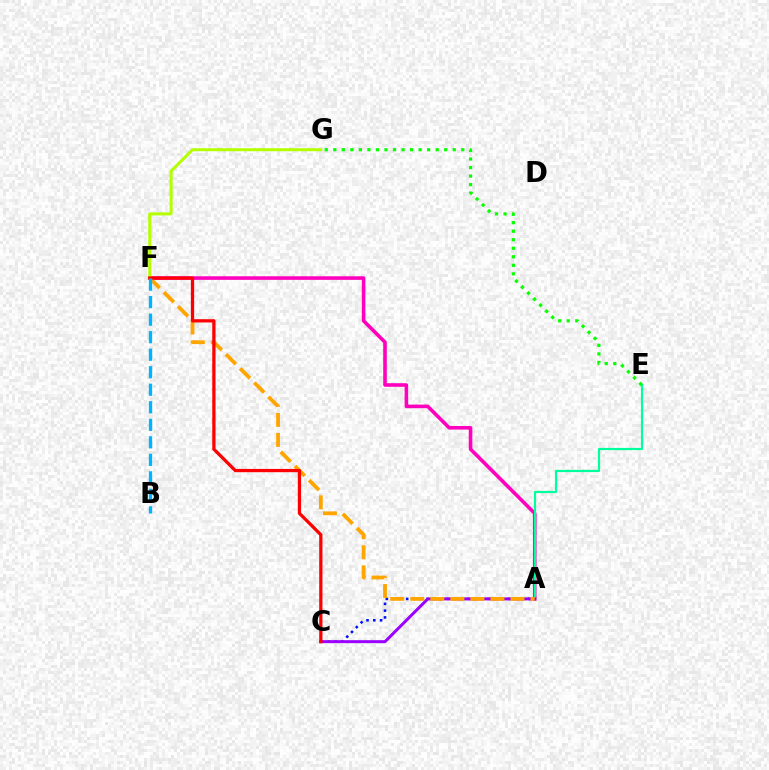{('A', 'F'): [{'color': '#ff00bd', 'line_style': 'solid', 'thickness': 2.58}, {'color': '#ffa500', 'line_style': 'dashed', 'thickness': 2.72}], ('A', 'C'): [{'color': '#0010ff', 'line_style': 'dotted', 'thickness': 1.84}, {'color': '#9b00ff', 'line_style': 'solid', 'thickness': 2.15}], ('A', 'E'): [{'color': '#00ff9d', 'line_style': 'solid', 'thickness': 1.57}], ('E', 'G'): [{'color': '#08ff00', 'line_style': 'dotted', 'thickness': 2.32}], ('F', 'G'): [{'color': '#b3ff00', 'line_style': 'solid', 'thickness': 2.15}], ('C', 'F'): [{'color': '#ff0000', 'line_style': 'solid', 'thickness': 2.35}], ('B', 'F'): [{'color': '#00b5ff', 'line_style': 'dashed', 'thickness': 2.38}]}